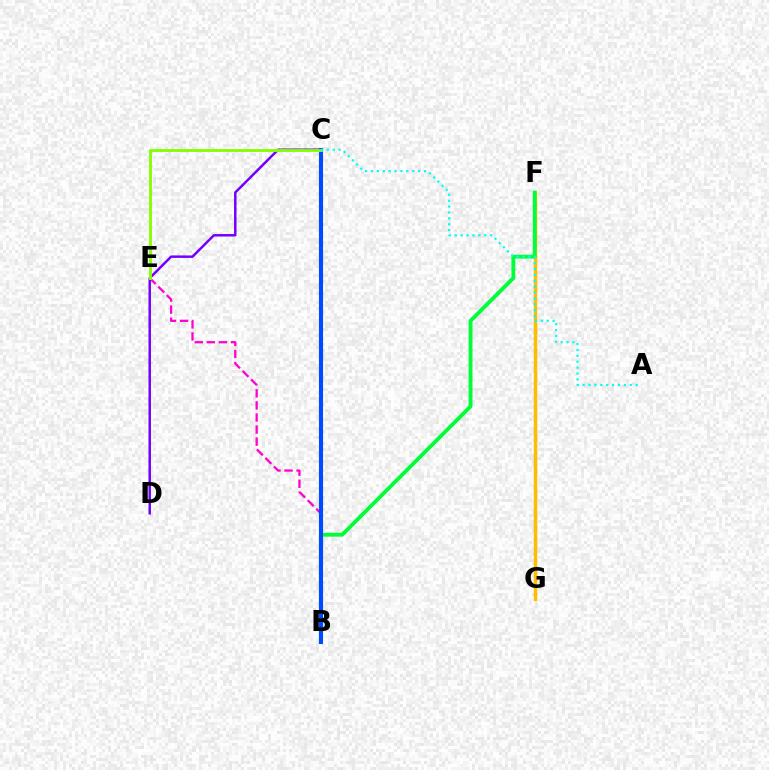{('F', 'G'): [{'color': '#ffbd00', 'line_style': 'solid', 'thickness': 2.5}], ('B', 'E'): [{'color': '#ff00cf', 'line_style': 'dashed', 'thickness': 1.64}], ('B', 'C'): [{'color': '#ff0000', 'line_style': 'dashed', 'thickness': 1.97}, {'color': '#004bff', 'line_style': 'solid', 'thickness': 2.96}], ('B', 'F'): [{'color': '#00ff39', 'line_style': 'solid', 'thickness': 2.78}], ('C', 'D'): [{'color': '#7200ff', 'line_style': 'solid', 'thickness': 1.78}], ('C', 'E'): [{'color': '#84ff00', 'line_style': 'solid', 'thickness': 2.05}], ('A', 'C'): [{'color': '#00fff6', 'line_style': 'dotted', 'thickness': 1.6}]}